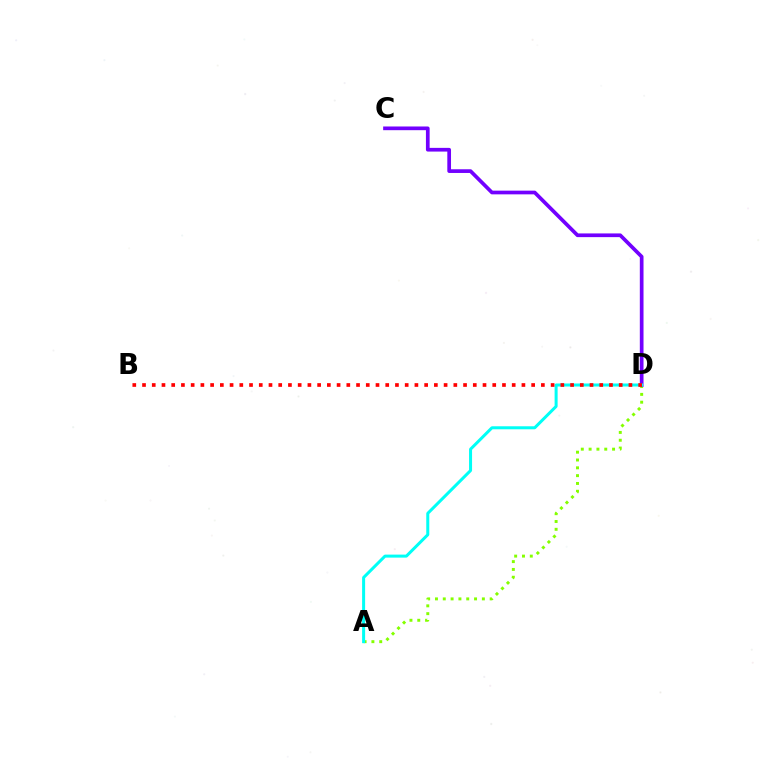{('A', 'D'): [{'color': '#84ff00', 'line_style': 'dotted', 'thickness': 2.12}, {'color': '#00fff6', 'line_style': 'solid', 'thickness': 2.17}], ('C', 'D'): [{'color': '#7200ff', 'line_style': 'solid', 'thickness': 2.66}], ('B', 'D'): [{'color': '#ff0000', 'line_style': 'dotted', 'thickness': 2.64}]}